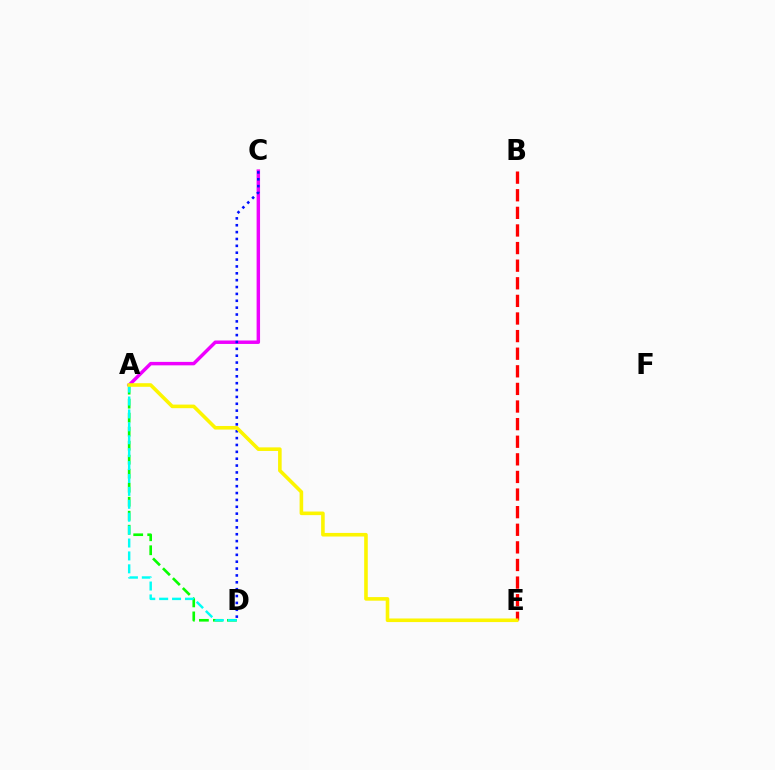{('A', 'C'): [{'color': '#ee00ff', 'line_style': 'solid', 'thickness': 2.48}], ('A', 'D'): [{'color': '#08ff00', 'line_style': 'dashed', 'thickness': 1.9}, {'color': '#00fff6', 'line_style': 'dashed', 'thickness': 1.75}], ('C', 'D'): [{'color': '#0010ff', 'line_style': 'dotted', 'thickness': 1.87}], ('B', 'E'): [{'color': '#ff0000', 'line_style': 'dashed', 'thickness': 2.39}], ('A', 'E'): [{'color': '#fcf500', 'line_style': 'solid', 'thickness': 2.59}]}